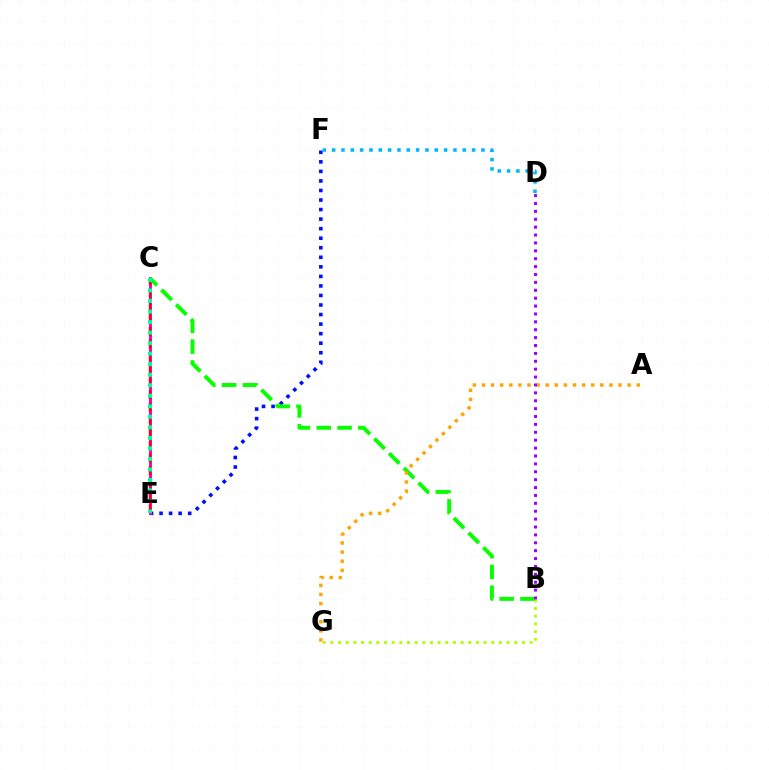{('E', 'F'): [{'color': '#0010ff', 'line_style': 'dotted', 'thickness': 2.59}], ('B', 'G'): [{'color': '#b3ff00', 'line_style': 'dotted', 'thickness': 2.08}], ('C', 'E'): [{'color': '#ff00bd', 'line_style': 'solid', 'thickness': 2.13}, {'color': '#ff0000', 'line_style': 'dashed', 'thickness': 1.72}, {'color': '#00ff9d', 'line_style': 'dotted', 'thickness': 2.86}], ('D', 'F'): [{'color': '#00b5ff', 'line_style': 'dotted', 'thickness': 2.54}], ('B', 'C'): [{'color': '#08ff00', 'line_style': 'dashed', 'thickness': 2.83}], ('A', 'G'): [{'color': '#ffa500', 'line_style': 'dotted', 'thickness': 2.47}], ('B', 'D'): [{'color': '#9b00ff', 'line_style': 'dotted', 'thickness': 2.14}]}